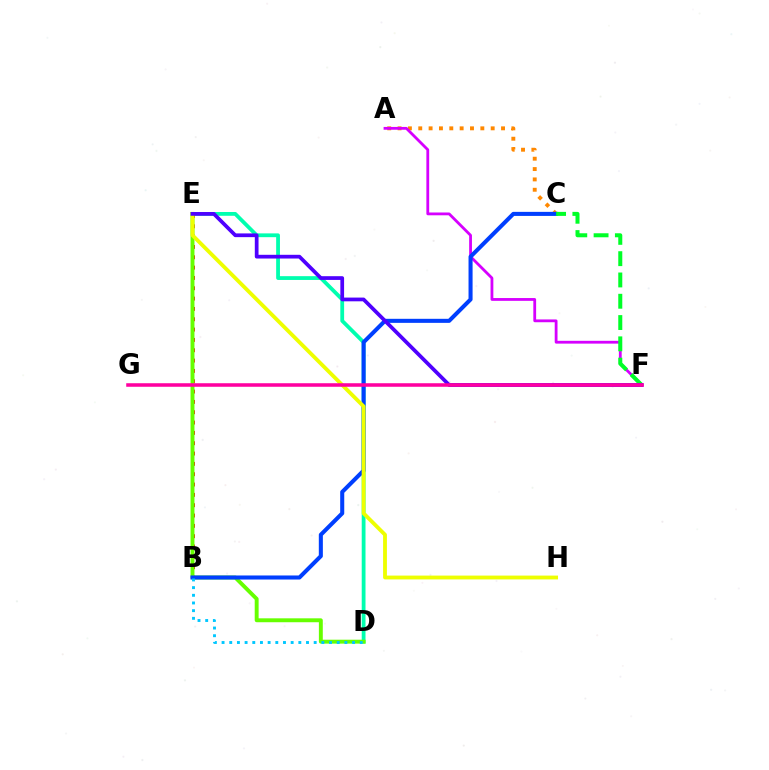{('D', 'E'): [{'color': '#00ffaf', 'line_style': 'solid', 'thickness': 2.73}, {'color': '#66ff00', 'line_style': 'solid', 'thickness': 2.82}], ('B', 'E'): [{'color': '#ff0000', 'line_style': 'dotted', 'thickness': 2.81}], ('A', 'C'): [{'color': '#ff8800', 'line_style': 'dotted', 'thickness': 2.81}], ('A', 'F'): [{'color': '#d600ff', 'line_style': 'solid', 'thickness': 2.02}], ('B', 'C'): [{'color': '#003fff', 'line_style': 'solid', 'thickness': 2.92}], ('C', 'F'): [{'color': '#00ff27', 'line_style': 'dashed', 'thickness': 2.89}], ('B', 'D'): [{'color': '#00c7ff', 'line_style': 'dotted', 'thickness': 2.09}], ('E', 'H'): [{'color': '#eeff00', 'line_style': 'solid', 'thickness': 2.76}], ('E', 'F'): [{'color': '#4f00ff', 'line_style': 'solid', 'thickness': 2.69}], ('F', 'G'): [{'color': '#ff00a0', 'line_style': 'solid', 'thickness': 2.55}]}